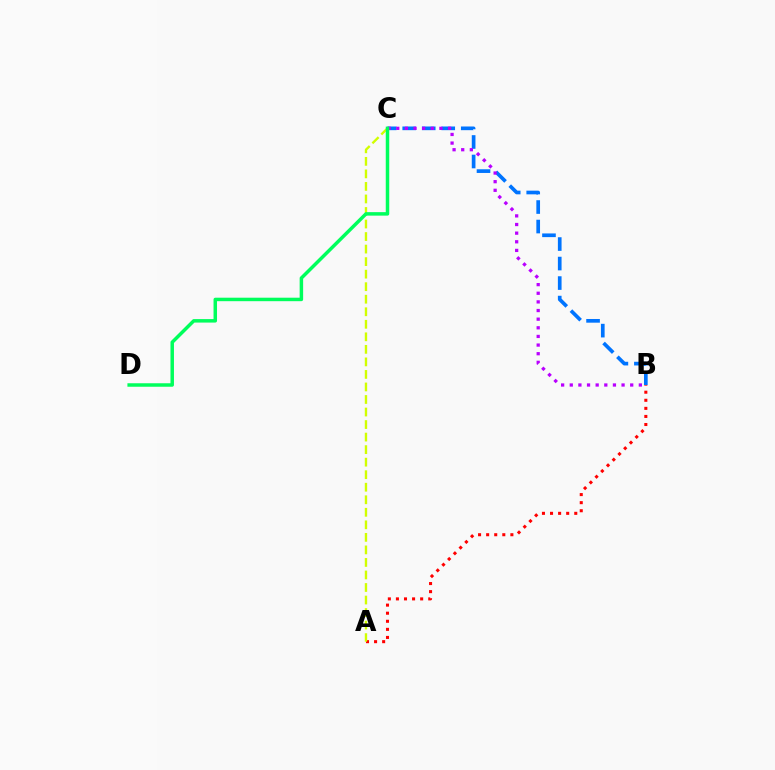{('B', 'C'): [{'color': '#0074ff', 'line_style': 'dashed', 'thickness': 2.65}, {'color': '#b900ff', 'line_style': 'dotted', 'thickness': 2.35}], ('A', 'B'): [{'color': '#ff0000', 'line_style': 'dotted', 'thickness': 2.19}], ('A', 'C'): [{'color': '#d1ff00', 'line_style': 'dashed', 'thickness': 1.7}], ('C', 'D'): [{'color': '#00ff5c', 'line_style': 'solid', 'thickness': 2.51}]}